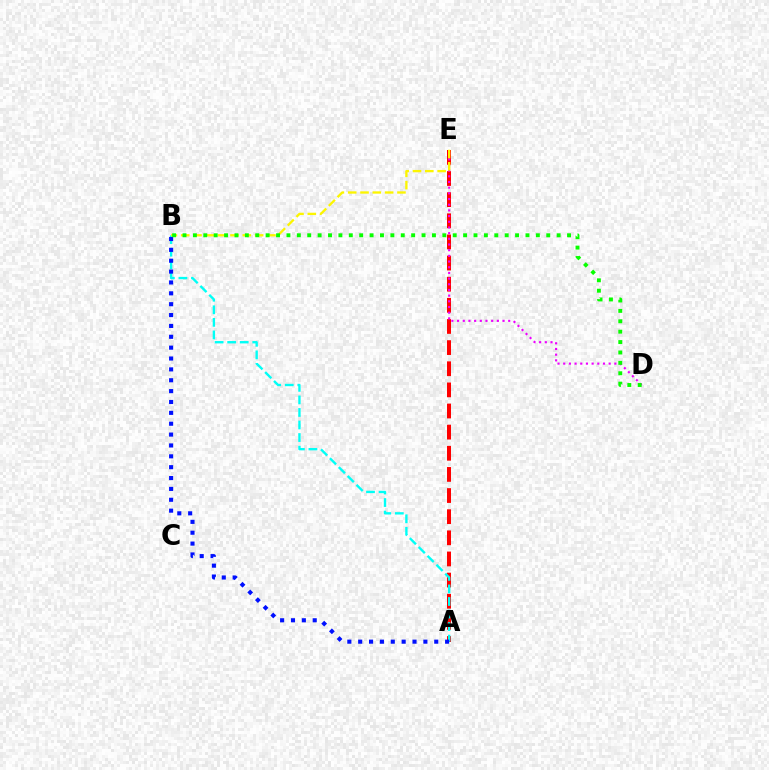{('A', 'E'): [{'color': '#ff0000', 'line_style': 'dashed', 'thickness': 2.87}], ('D', 'E'): [{'color': '#ee00ff', 'line_style': 'dotted', 'thickness': 1.54}], ('A', 'B'): [{'color': '#00fff6', 'line_style': 'dashed', 'thickness': 1.7}, {'color': '#0010ff', 'line_style': 'dotted', 'thickness': 2.95}], ('B', 'E'): [{'color': '#fcf500', 'line_style': 'dashed', 'thickness': 1.67}], ('B', 'D'): [{'color': '#08ff00', 'line_style': 'dotted', 'thickness': 2.82}]}